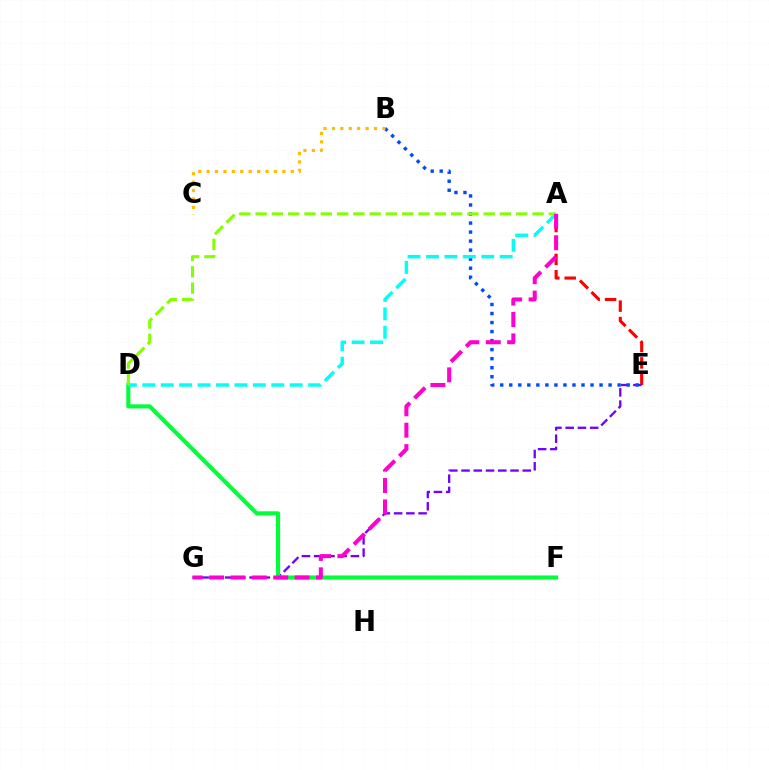{('A', 'E'): [{'color': '#ff0000', 'line_style': 'dashed', 'thickness': 2.23}], ('E', 'G'): [{'color': '#7200ff', 'line_style': 'dashed', 'thickness': 1.66}], ('B', 'E'): [{'color': '#004bff', 'line_style': 'dotted', 'thickness': 2.45}], ('D', 'F'): [{'color': '#00ff39', 'line_style': 'solid', 'thickness': 2.94}], ('A', 'D'): [{'color': '#00fff6', 'line_style': 'dashed', 'thickness': 2.5}, {'color': '#84ff00', 'line_style': 'dashed', 'thickness': 2.21}], ('A', 'G'): [{'color': '#ff00cf', 'line_style': 'dashed', 'thickness': 2.91}], ('B', 'C'): [{'color': '#ffbd00', 'line_style': 'dotted', 'thickness': 2.29}]}